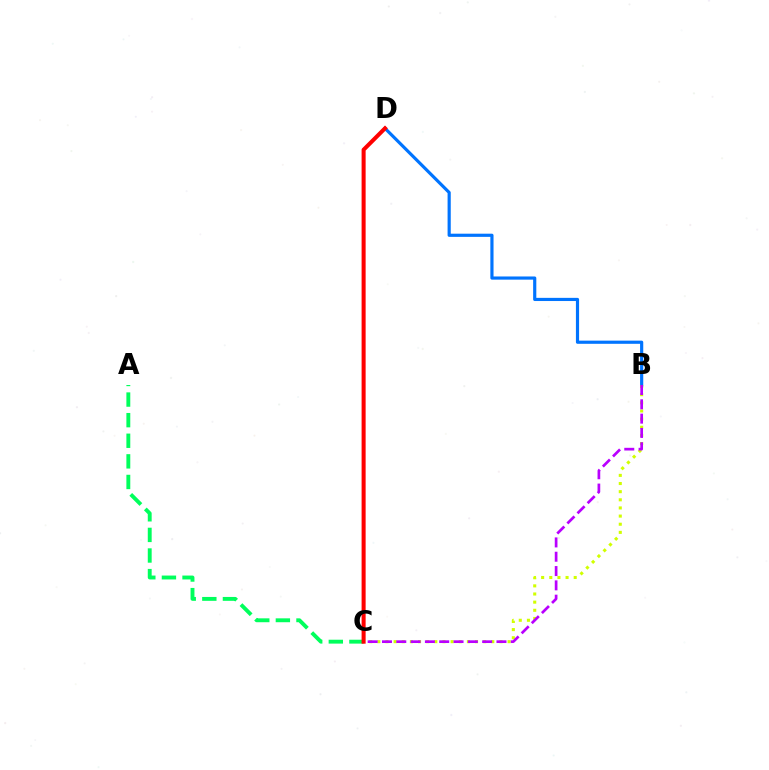{('B', 'D'): [{'color': '#0074ff', 'line_style': 'solid', 'thickness': 2.28}], ('B', 'C'): [{'color': '#d1ff00', 'line_style': 'dotted', 'thickness': 2.21}, {'color': '#b900ff', 'line_style': 'dashed', 'thickness': 1.94}], ('A', 'C'): [{'color': '#00ff5c', 'line_style': 'dashed', 'thickness': 2.8}], ('C', 'D'): [{'color': '#ff0000', 'line_style': 'solid', 'thickness': 2.9}]}